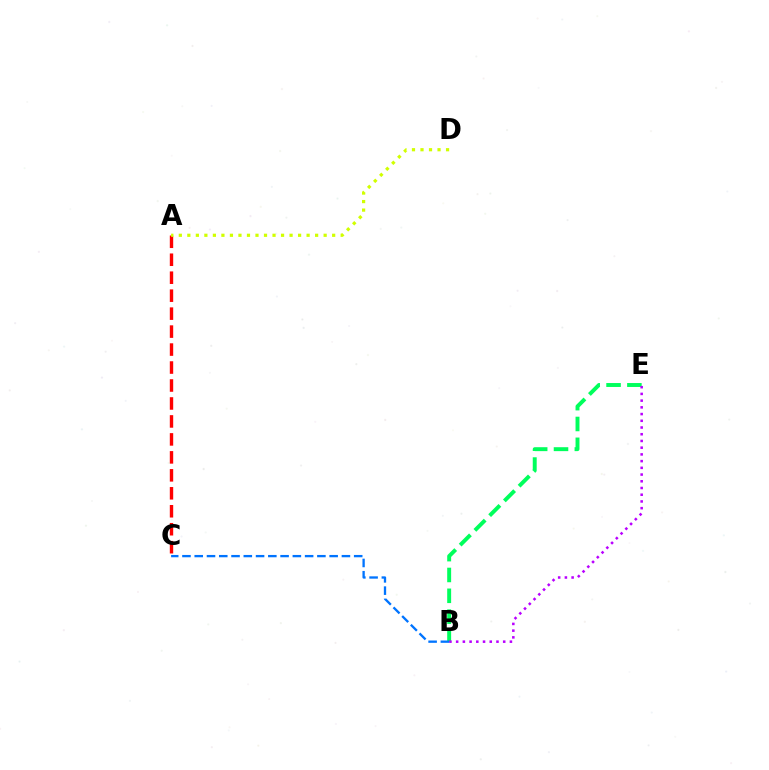{('A', 'C'): [{'color': '#ff0000', 'line_style': 'dashed', 'thickness': 2.44}], ('B', 'E'): [{'color': '#00ff5c', 'line_style': 'dashed', 'thickness': 2.83}, {'color': '#b900ff', 'line_style': 'dotted', 'thickness': 1.83}], ('A', 'D'): [{'color': '#d1ff00', 'line_style': 'dotted', 'thickness': 2.31}], ('B', 'C'): [{'color': '#0074ff', 'line_style': 'dashed', 'thickness': 1.67}]}